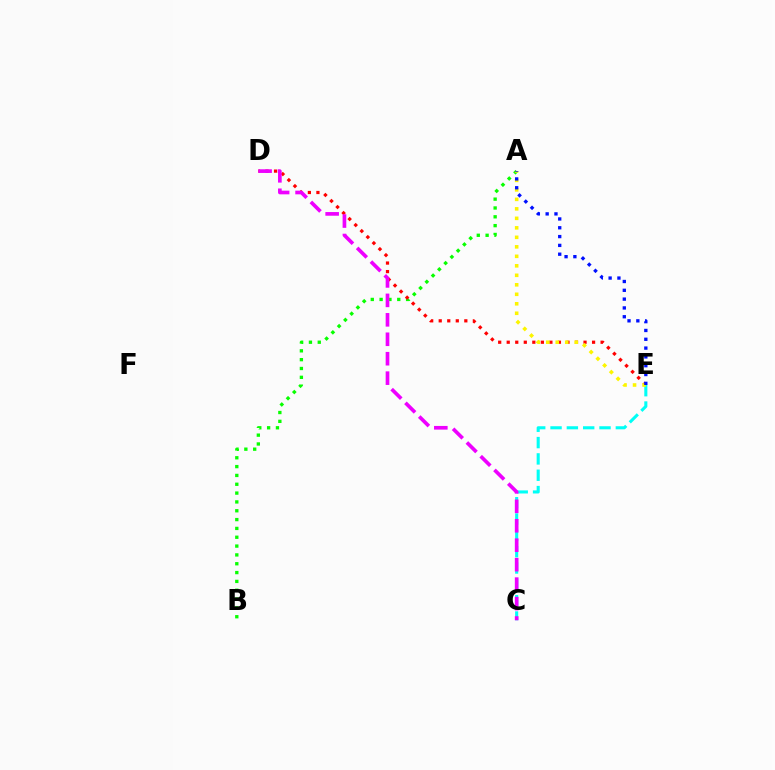{('A', 'B'): [{'color': '#08ff00', 'line_style': 'dotted', 'thickness': 2.4}], ('D', 'E'): [{'color': '#ff0000', 'line_style': 'dotted', 'thickness': 2.32}], ('C', 'E'): [{'color': '#00fff6', 'line_style': 'dashed', 'thickness': 2.22}], ('A', 'E'): [{'color': '#fcf500', 'line_style': 'dotted', 'thickness': 2.58}, {'color': '#0010ff', 'line_style': 'dotted', 'thickness': 2.39}], ('C', 'D'): [{'color': '#ee00ff', 'line_style': 'dashed', 'thickness': 2.64}]}